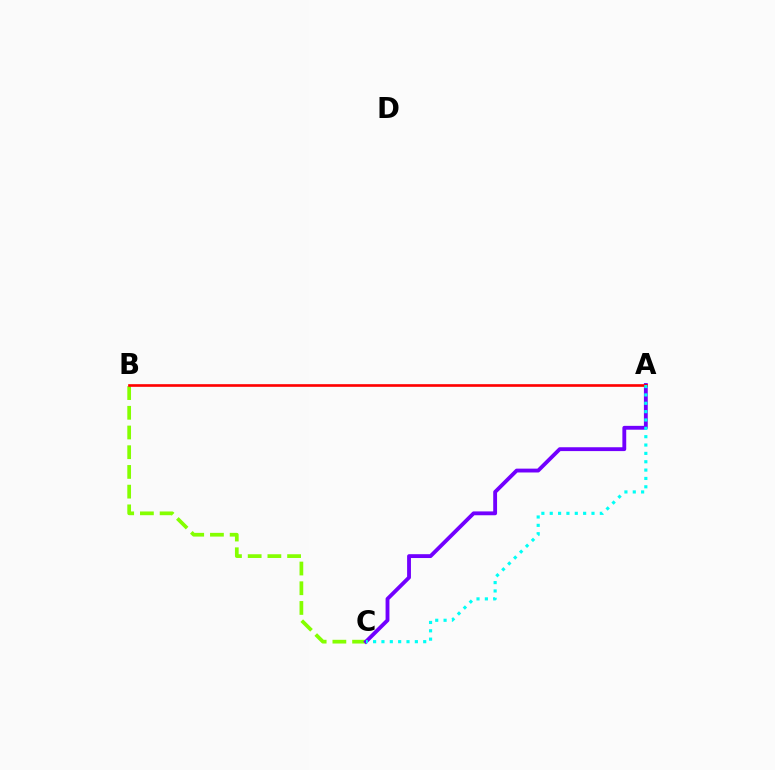{('B', 'C'): [{'color': '#84ff00', 'line_style': 'dashed', 'thickness': 2.68}], ('A', 'C'): [{'color': '#7200ff', 'line_style': 'solid', 'thickness': 2.77}, {'color': '#00fff6', 'line_style': 'dotted', 'thickness': 2.27}], ('A', 'B'): [{'color': '#ff0000', 'line_style': 'solid', 'thickness': 1.91}]}